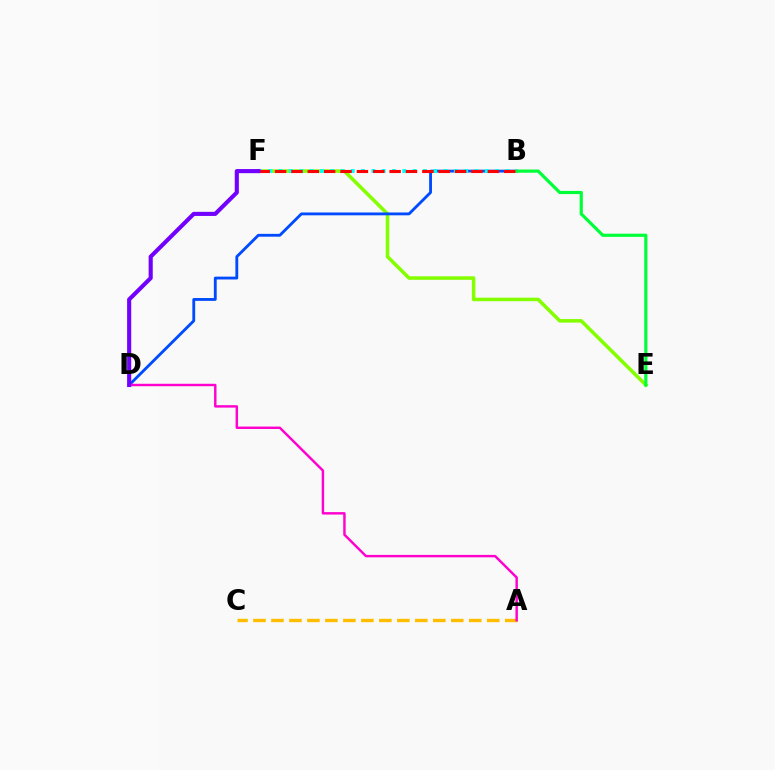{('E', 'F'): [{'color': '#84ff00', 'line_style': 'solid', 'thickness': 2.55}], ('A', 'C'): [{'color': '#ffbd00', 'line_style': 'dashed', 'thickness': 2.44}], ('B', 'D'): [{'color': '#004bff', 'line_style': 'solid', 'thickness': 2.04}], ('B', 'F'): [{'color': '#00fff6', 'line_style': 'dotted', 'thickness': 2.8}, {'color': '#ff0000', 'line_style': 'dashed', 'thickness': 2.22}], ('B', 'E'): [{'color': '#00ff39', 'line_style': 'solid', 'thickness': 2.3}], ('A', 'D'): [{'color': '#ff00cf', 'line_style': 'solid', 'thickness': 1.75}], ('D', 'F'): [{'color': '#7200ff', 'line_style': 'solid', 'thickness': 2.95}]}